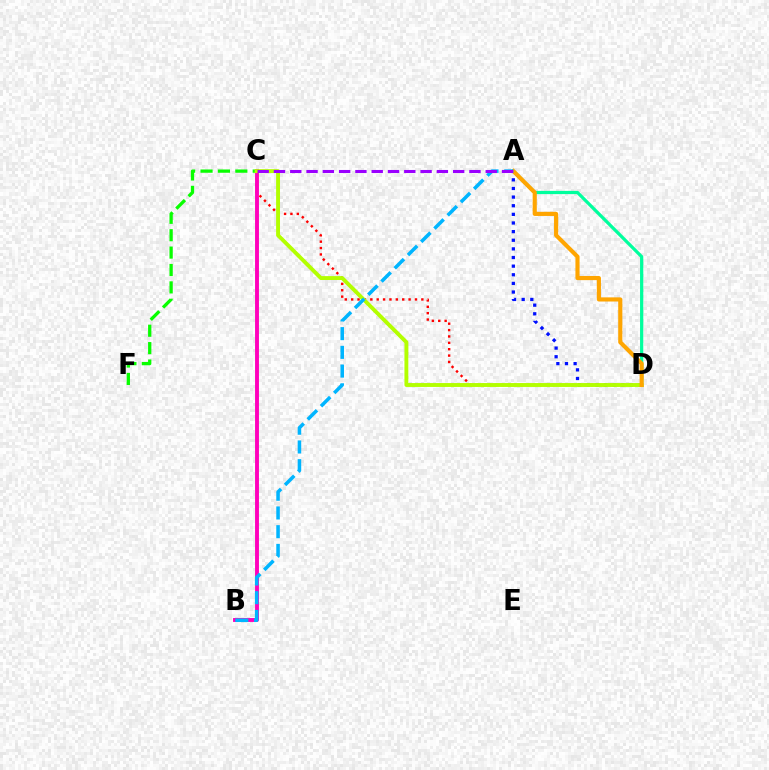{('C', 'D'): [{'color': '#ff0000', 'line_style': 'dotted', 'thickness': 1.73}, {'color': '#b3ff00', 'line_style': 'solid', 'thickness': 2.8}], ('C', 'F'): [{'color': '#08ff00', 'line_style': 'dashed', 'thickness': 2.36}], ('B', 'C'): [{'color': '#ff00bd', 'line_style': 'solid', 'thickness': 2.8}], ('A', 'D'): [{'color': '#00ff9d', 'line_style': 'solid', 'thickness': 2.33}, {'color': '#0010ff', 'line_style': 'dotted', 'thickness': 2.34}, {'color': '#ffa500', 'line_style': 'solid', 'thickness': 2.98}], ('A', 'B'): [{'color': '#00b5ff', 'line_style': 'dashed', 'thickness': 2.54}], ('A', 'C'): [{'color': '#9b00ff', 'line_style': 'dashed', 'thickness': 2.21}]}